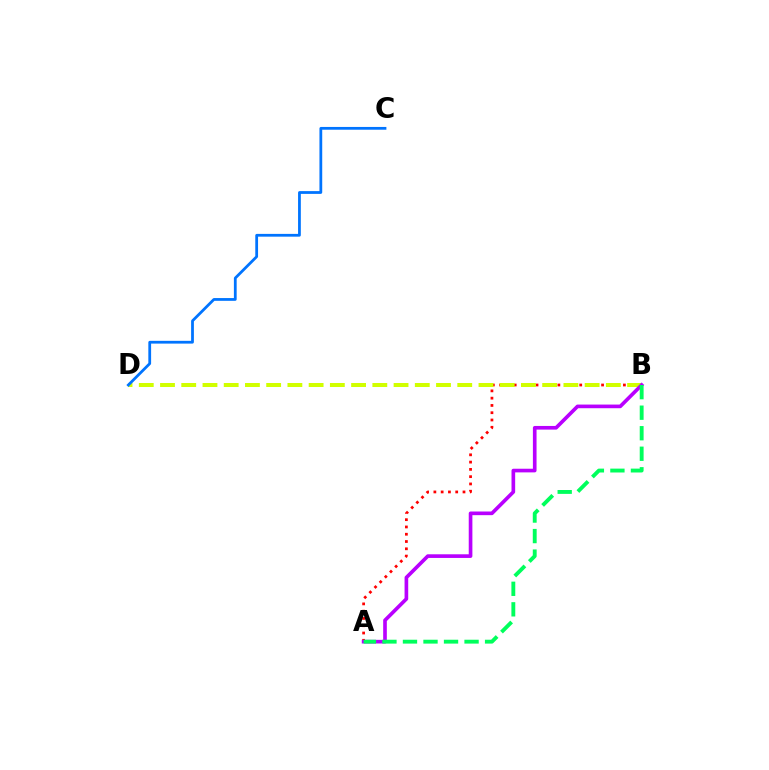{('A', 'B'): [{'color': '#ff0000', 'line_style': 'dotted', 'thickness': 1.98}, {'color': '#b900ff', 'line_style': 'solid', 'thickness': 2.63}, {'color': '#00ff5c', 'line_style': 'dashed', 'thickness': 2.79}], ('B', 'D'): [{'color': '#d1ff00', 'line_style': 'dashed', 'thickness': 2.88}], ('C', 'D'): [{'color': '#0074ff', 'line_style': 'solid', 'thickness': 2.0}]}